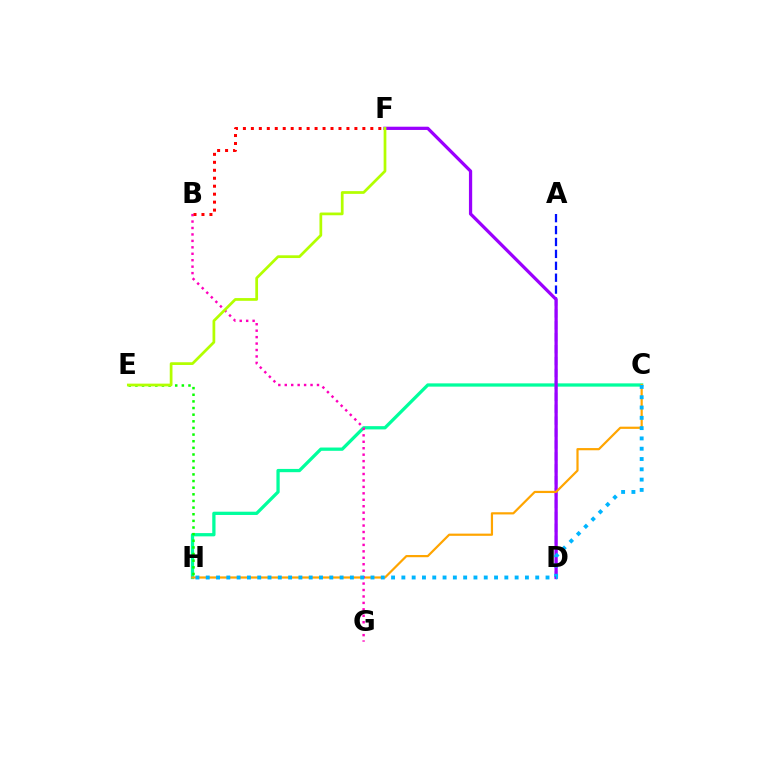{('A', 'D'): [{'color': '#0010ff', 'line_style': 'dashed', 'thickness': 1.62}], ('C', 'H'): [{'color': '#00ff9d', 'line_style': 'solid', 'thickness': 2.35}, {'color': '#ffa500', 'line_style': 'solid', 'thickness': 1.58}, {'color': '#00b5ff', 'line_style': 'dotted', 'thickness': 2.8}], ('D', 'F'): [{'color': '#9b00ff', 'line_style': 'solid', 'thickness': 2.34}], ('B', 'G'): [{'color': '#ff00bd', 'line_style': 'dotted', 'thickness': 1.75}], ('E', 'H'): [{'color': '#08ff00', 'line_style': 'dotted', 'thickness': 1.8}], ('B', 'F'): [{'color': '#ff0000', 'line_style': 'dotted', 'thickness': 2.16}], ('E', 'F'): [{'color': '#b3ff00', 'line_style': 'solid', 'thickness': 1.97}]}